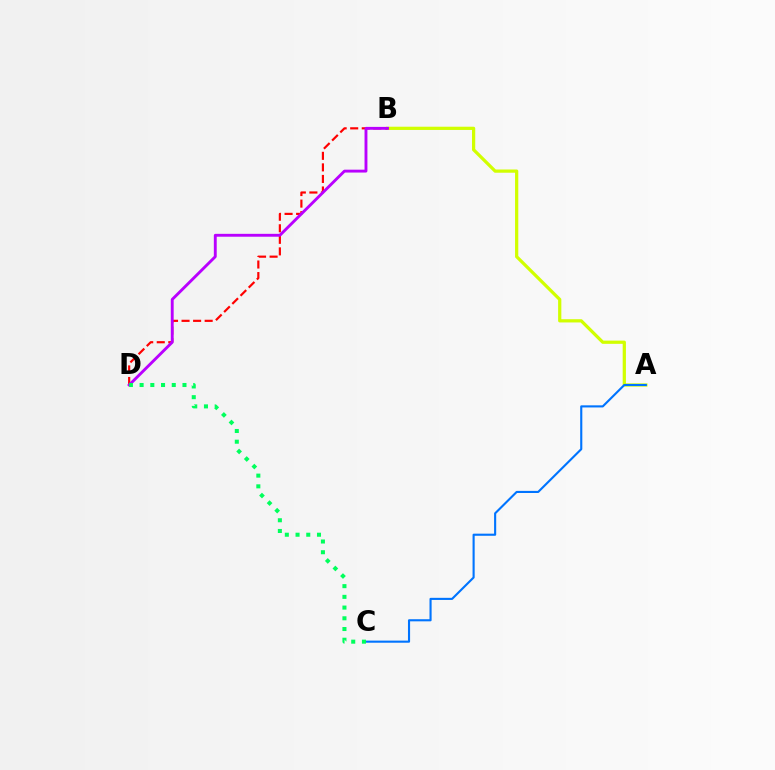{('A', 'B'): [{'color': '#d1ff00', 'line_style': 'solid', 'thickness': 2.33}], ('A', 'C'): [{'color': '#0074ff', 'line_style': 'solid', 'thickness': 1.52}], ('B', 'D'): [{'color': '#ff0000', 'line_style': 'dashed', 'thickness': 1.57}, {'color': '#b900ff', 'line_style': 'solid', 'thickness': 2.07}], ('C', 'D'): [{'color': '#00ff5c', 'line_style': 'dotted', 'thickness': 2.91}]}